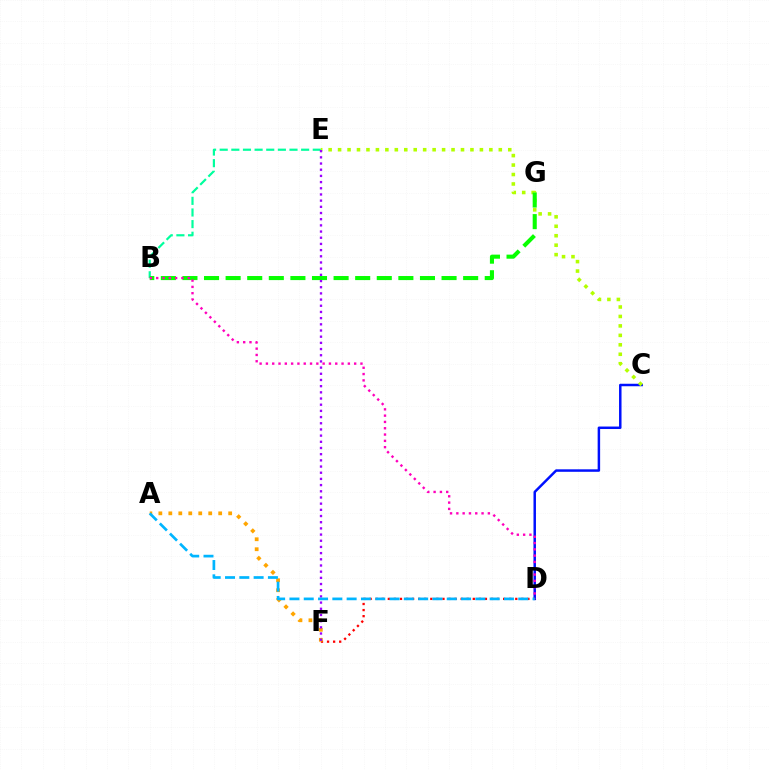{('B', 'E'): [{'color': '#00ff9d', 'line_style': 'dashed', 'thickness': 1.58}], ('C', 'D'): [{'color': '#0010ff', 'line_style': 'solid', 'thickness': 1.79}], ('C', 'E'): [{'color': '#b3ff00', 'line_style': 'dotted', 'thickness': 2.57}], ('D', 'F'): [{'color': '#ff0000', 'line_style': 'dotted', 'thickness': 1.65}], ('A', 'F'): [{'color': '#ffa500', 'line_style': 'dotted', 'thickness': 2.71}], ('B', 'G'): [{'color': '#08ff00', 'line_style': 'dashed', 'thickness': 2.93}], ('B', 'D'): [{'color': '#ff00bd', 'line_style': 'dotted', 'thickness': 1.71}], ('E', 'F'): [{'color': '#9b00ff', 'line_style': 'dotted', 'thickness': 1.68}], ('A', 'D'): [{'color': '#00b5ff', 'line_style': 'dashed', 'thickness': 1.94}]}